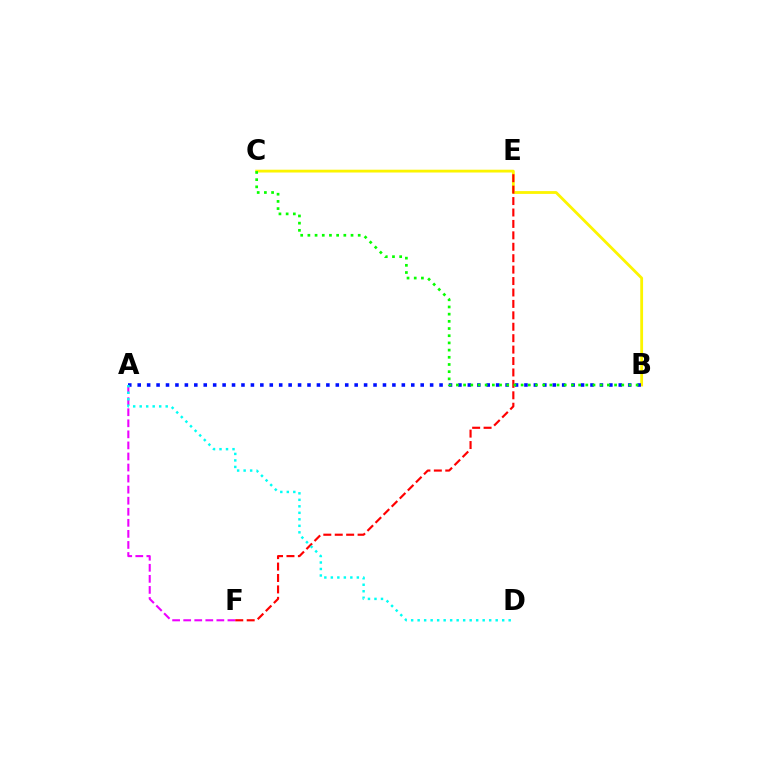{('B', 'C'): [{'color': '#fcf500', 'line_style': 'solid', 'thickness': 2.02}, {'color': '#08ff00', 'line_style': 'dotted', 'thickness': 1.95}], ('A', 'B'): [{'color': '#0010ff', 'line_style': 'dotted', 'thickness': 2.56}], ('A', 'F'): [{'color': '#ee00ff', 'line_style': 'dashed', 'thickness': 1.5}], ('E', 'F'): [{'color': '#ff0000', 'line_style': 'dashed', 'thickness': 1.55}], ('A', 'D'): [{'color': '#00fff6', 'line_style': 'dotted', 'thickness': 1.77}]}